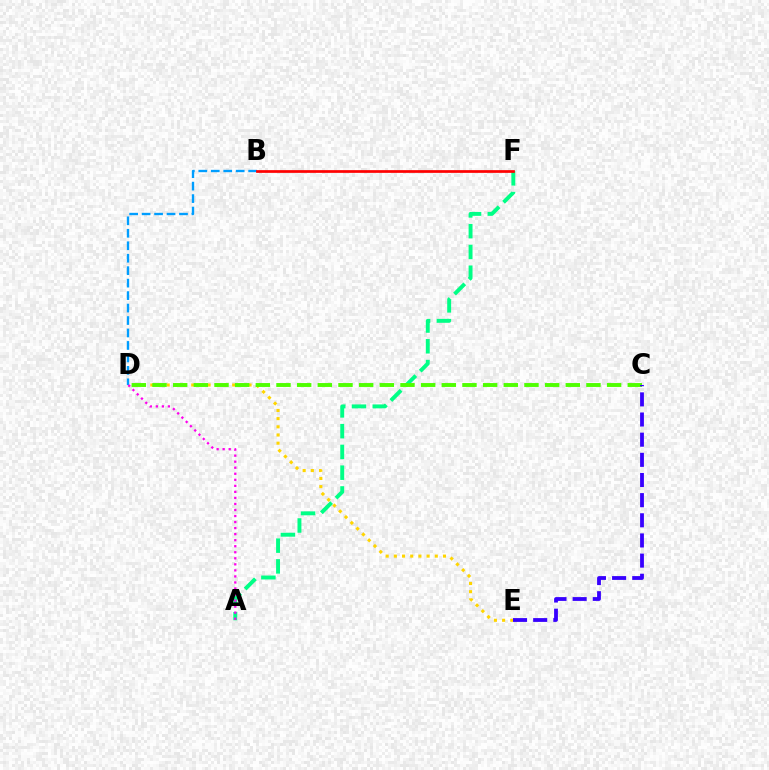{('D', 'E'): [{'color': '#ffd500', 'line_style': 'dotted', 'thickness': 2.22}], ('B', 'D'): [{'color': '#009eff', 'line_style': 'dashed', 'thickness': 1.69}], ('A', 'F'): [{'color': '#00ff86', 'line_style': 'dashed', 'thickness': 2.82}], ('C', 'D'): [{'color': '#4fff00', 'line_style': 'dashed', 'thickness': 2.81}], ('B', 'F'): [{'color': '#ff0000', 'line_style': 'solid', 'thickness': 1.96}], ('C', 'E'): [{'color': '#3700ff', 'line_style': 'dashed', 'thickness': 2.74}], ('A', 'D'): [{'color': '#ff00ed', 'line_style': 'dotted', 'thickness': 1.64}]}